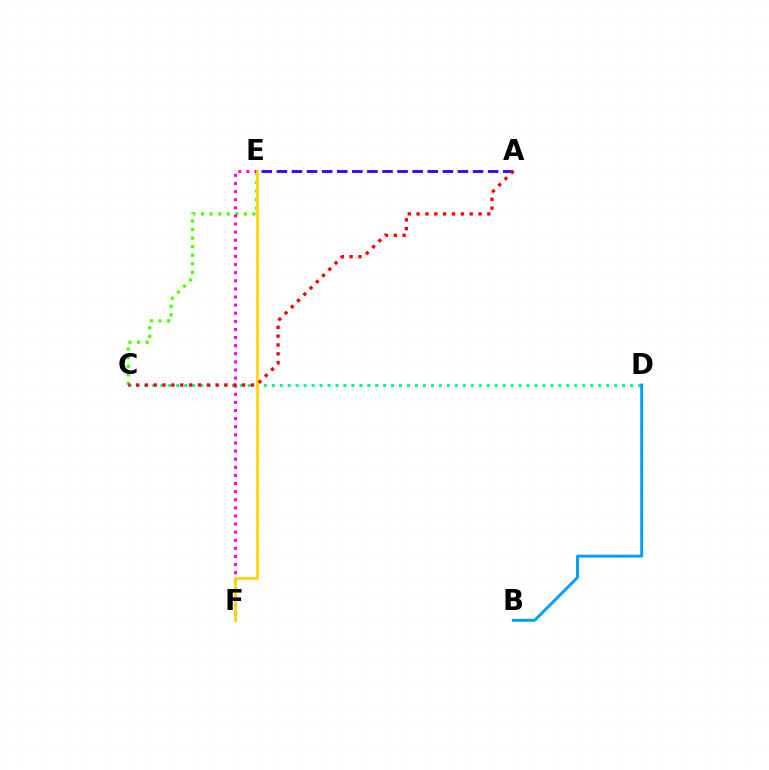{('A', 'E'): [{'color': '#3700ff', 'line_style': 'dashed', 'thickness': 2.05}], ('C', 'D'): [{'color': '#00ff86', 'line_style': 'dotted', 'thickness': 2.16}], ('C', 'E'): [{'color': '#4fff00', 'line_style': 'dotted', 'thickness': 2.33}], ('E', 'F'): [{'color': '#ff00ed', 'line_style': 'dotted', 'thickness': 2.2}, {'color': '#ffd500', 'line_style': 'solid', 'thickness': 1.95}], ('B', 'D'): [{'color': '#009eff', 'line_style': 'solid', 'thickness': 2.1}], ('A', 'C'): [{'color': '#ff0000', 'line_style': 'dotted', 'thickness': 2.4}]}